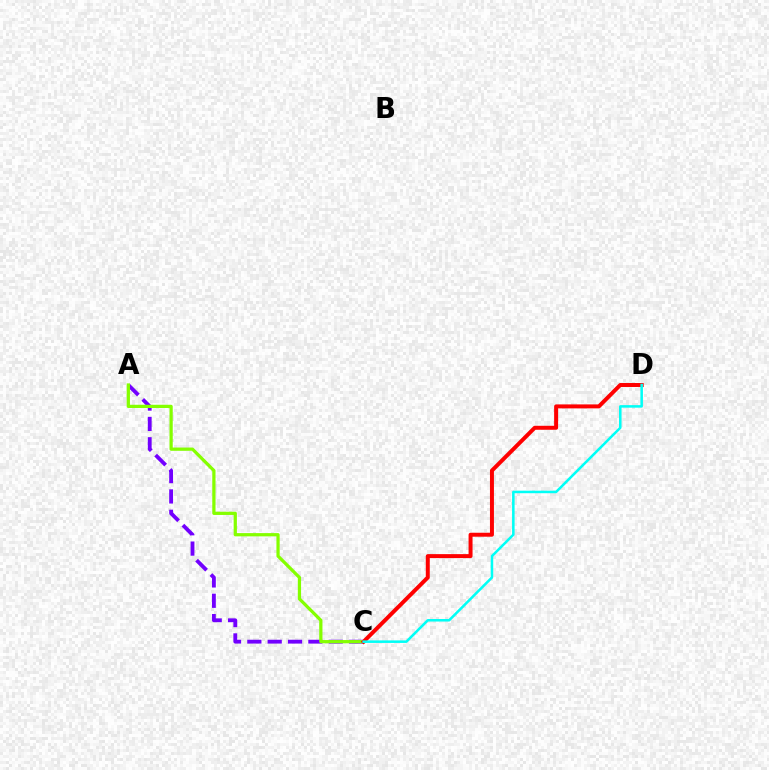{('A', 'C'): [{'color': '#7200ff', 'line_style': 'dashed', 'thickness': 2.76}, {'color': '#84ff00', 'line_style': 'solid', 'thickness': 2.33}], ('C', 'D'): [{'color': '#ff0000', 'line_style': 'solid', 'thickness': 2.86}, {'color': '#00fff6', 'line_style': 'solid', 'thickness': 1.82}]}